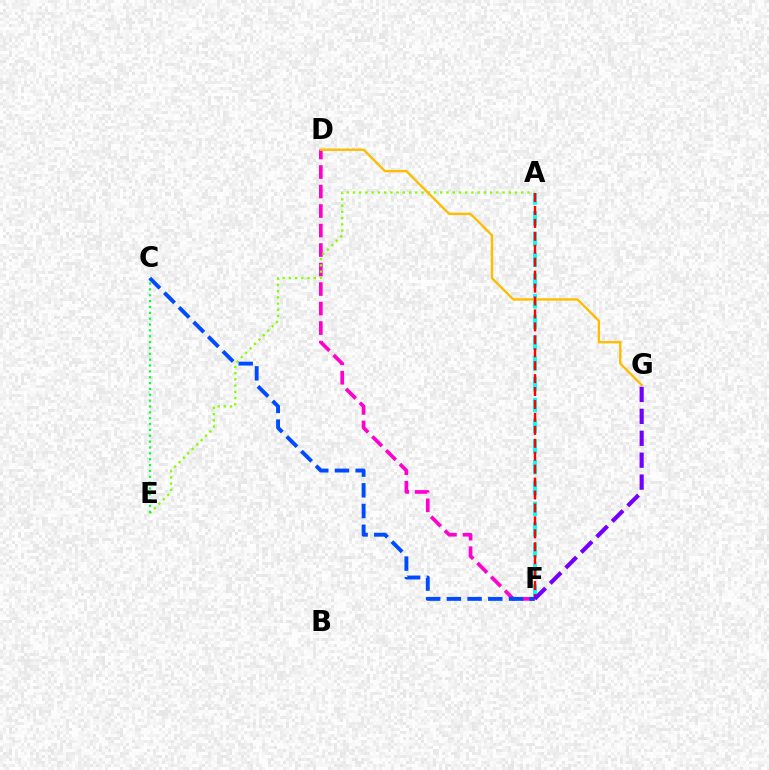{('D', 'F'): [{'color': '#ff00cf', 'line_style': 'dashed', 'thickness': 2.65}], ('A', 'E'): [{'color': '#84ff00', 'line_style': 'dotted', 'thickness': 1.69}], ('A', 'F'): [{'color': '#00fff6', 'line_style': 'dashed', 'thickness': 2.82}, {'color': '#ff0000', 'line_style': 'dashed', 'thickness': 1.76}], ('D', 'G'): [{'color': '#ffbd00', 'line_style': 'solid', 'thickness': 1.7}], ('C', 'E'): [{'color': '#00ff39', 'line_style': 'dotted', 'thickness': 1.59}], ('C', 'F'): [{'color': '#004bff', 'line_style': 'dashed', 'thickness': 2.81}], ('F', 'G'): [{'color': '#7200ff', 'line_style': 'dashed', 'thickness': 2.98}]}